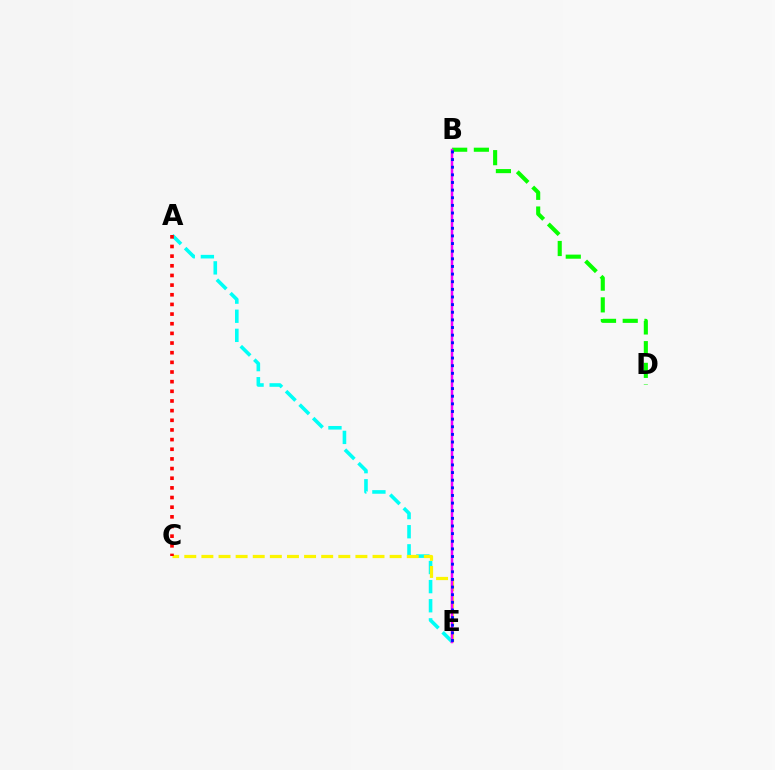{('A', 'E'): [{'color': '#00fff6', 'line_style': 'dashed', 'thickness': 2.6}], ('B', 'D'): [{'color': '#08ff00', 'line_style': 'dashed', 'thickness': 2.95}], ('C', 'E'): [{'color': '#fcf500', 'line_style': 'dashed', 'thickness': 2.32}], ('A', 'C'): [{'color': '#ff0000', 'line_style': 'dotted', 'thickness': 2.62}], ('B', 'E'): [{'color': '#ee00ff', 'line_style': 'solid', 'thickness': 1.79}, {'color': '#0010ff', 'line_style': 'dotted', 'thickness': 2.07}]}